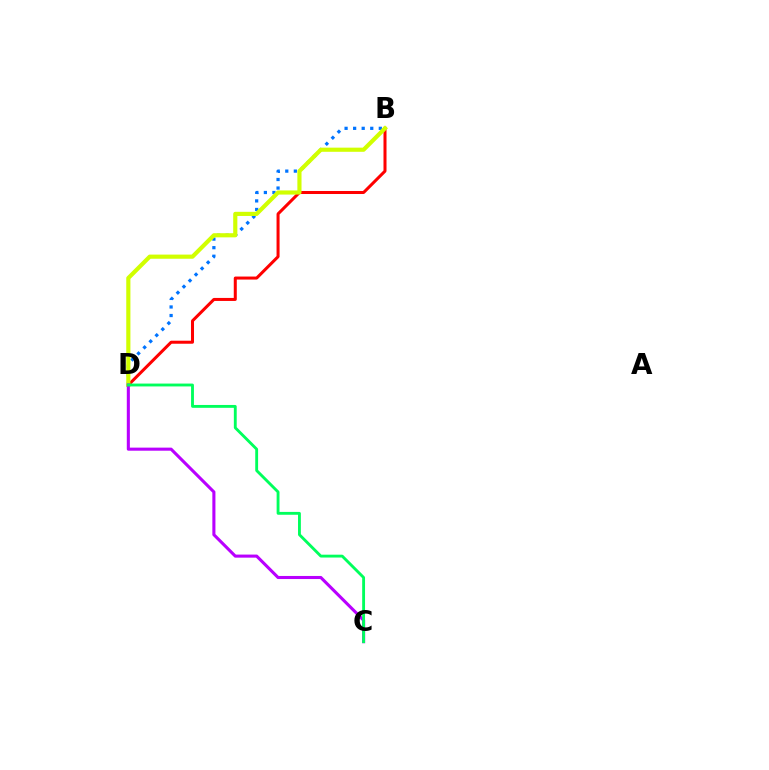{('B', 'D'): [{'color': '#ff0000', 'line_style': 'solid', 'thickness': 2.17}, {'color': '#0074ff', 'line_style': 'dotted', 'thickness': 2.33}, {'color': '#d1ff00', 'line_style': 'solid', 'thickness': 2.99}], ('C', 'D'): [{'color': '#b900ff', 'line_style': 'solid', 'thickness': 2.21}, {'color': '#00ff5c', 'line_style': 'solid', 'thickness': 2.06}]}